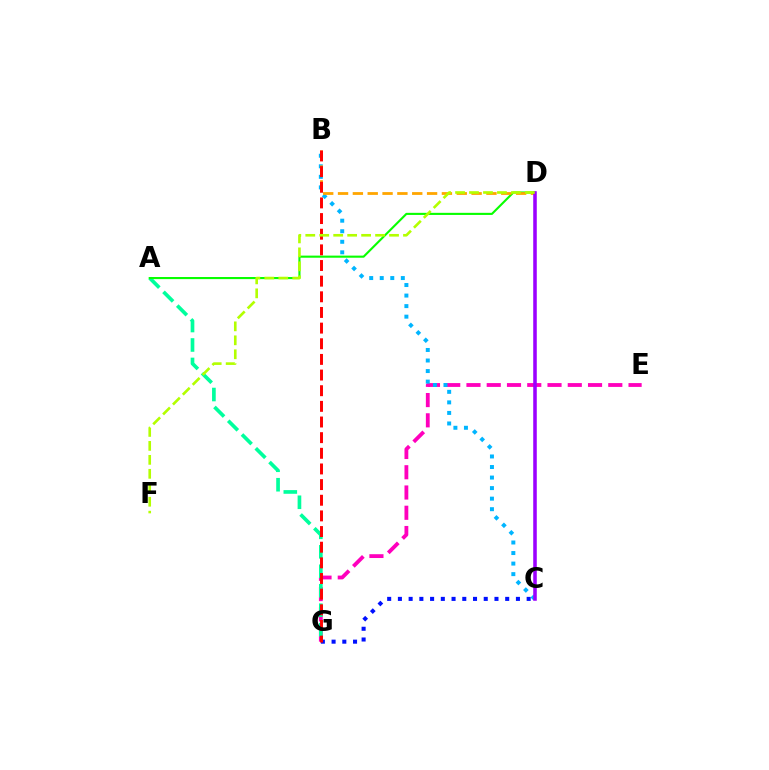{('E', 'G'): [{'color': '#ff00bd', 'line_style': 'dashed', 'thickness': 2.75}], ('B', 'C'): [{'color': '#00b5ff', 'line_style': 'dotted', 'thickness': 2.86}], ('A', 'G'): [{'color': '#00ff9d', 'line_style': 'dashed', 'thickness': 2.64}], ('A', 'D'): [{'color': '#08ff00', 'line_style': 'solid', 'thickness': 1.52}], ('C', 'G'): [{'color': '#0010ff', 'line_style': 'dotted', 'thickness': 2.92}], ('B', 'D'): [{'color': '#ffa500', 'line_style': 'dashed', 'thickness': 2.02}], ('B', 'G'): [{'color': '#ff0000', 'line_style': 'dashed', 'thickness': 2.13}], ('C', 'D'): [{'color': '#9b00ff', 'line_style': 'solid', 'thickness': 2.56}], ('D', 'F'): [{'color': '#b3ff00', 'line_style': 'dashed', 'thickness': 1.9}]}